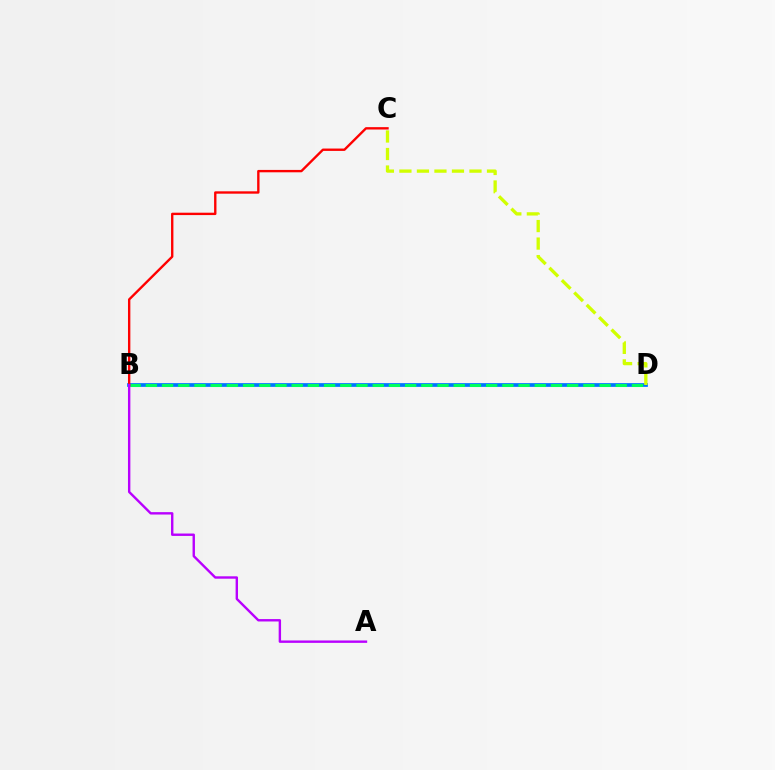{('B', 'D'): [{'color': '#0074ff', 'line_style': 'solid', 'thickness': 2.68}, {'color': '#00ff5c', 'line_style': 'dashed', 'thickness': 2.2}], ('B', 'C'): [{'color': '#ff0000', 'line_style': 'solid', 'thickness': 1.71}], ('A', 'B'): [{'color': '#b900ff', 'line_style': 'solid', 'thickness': 1.72}], ('C', 'D'): [{'color': '#d1ff00', 'line_style': 'dashed', 'thickness': 2.38}]}